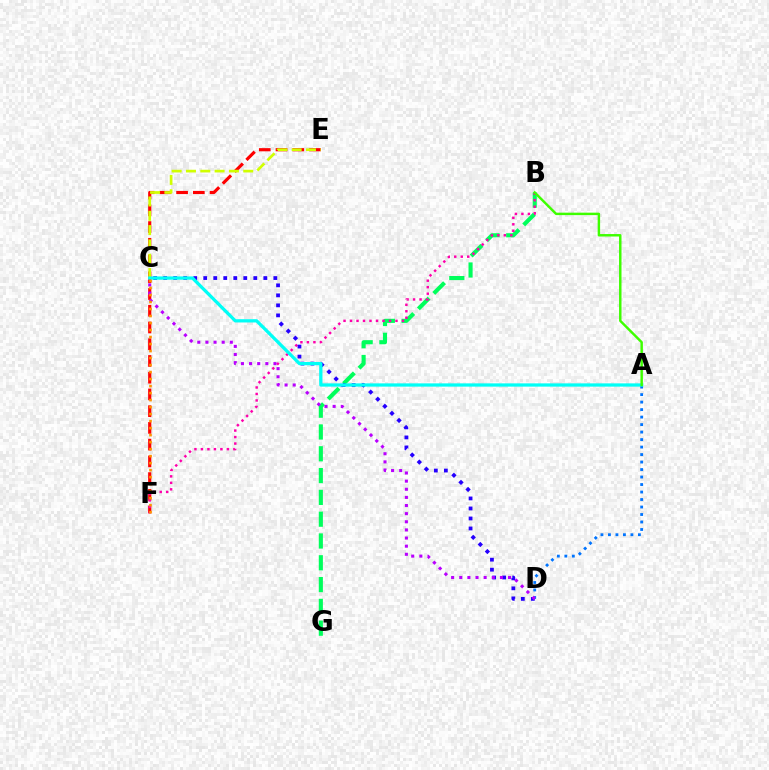{('B', 'G'): [{'color': '#00ff5c', 'line_style': 'dashed', 'thickness': 2.96}], ('A', 'D'): [{'color': '#0074ff', 'line_style': 'dotted', 'thickness': 2.04}], ('E', 'F'): [{'color': '#ff0000', 'line_style': 'dashed', 'thickness': 2.27}], ('B', 'F'): [{'color': '#ff00ac', 'line_style': 'dotted', 'thickness': 1.76}], ('C', 'D'): [{'color': '#2500ff', 'line_style': 'dotted', 'thickness': 2.72}, {'color': '#b900ff', 'line_style': 'dotted', 'thickness': 2.21}], ('C', 'E'): [{'color': '#d1ff00', 'line_style': 'dashed', 'thickness': 1.95}], ('A', 'C'): [{'color': '#00fff6', 'line_style': 'solid', 'thickness': 2.35}], ('C', 'F'): [{'color': '#ff9400', 'line_style': 'dotted', 'thickness': 1.9}], ('A', 'B'): [{'color': '#3dff00', 'line_style': 'solid', 'thickness': 1.76}]}